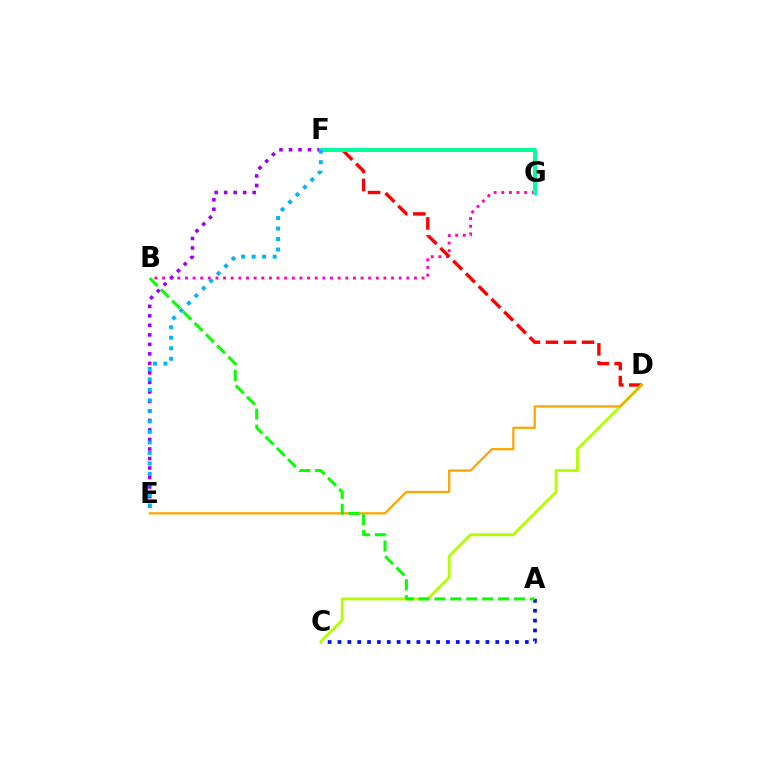{('A', 'C'): [{'color': '#0010ff', 'line_style': 'dotted', 'thickness': 2.68}], ('B', 'G'): [{'color': '#ff00bd', 'line_style': 'dotted', 'thickness': 2.07}], ('D', 'F'): [{'color': '#ff0000', 'line_style': 'dashed', 'thickness': 2.45}], ('C', 'D'): [{'color': '#b3ff00', 'line_style': 'solid', 'thickness': 2.09}], ('D', 'E'): [{'color': '#ffa500', 'line_style': 'solid', 'thickness': 1.64}], ('A', 'B'): [{'color': '#08ff00', 'line_style': 'dashed', 'thickness': 2.16}], ('E', 'F'): [{'color': '#9b00ff', 'line_style': 'dotted', 'thickness': 2.58}, {'color': '#00b5ff', 'line_style': 'dotted', 'thickness': 2.85}], ('F', 'G'): [{'color': '#00ff9d', 'line_style': 'solid', 'thickness': 2.87}]}